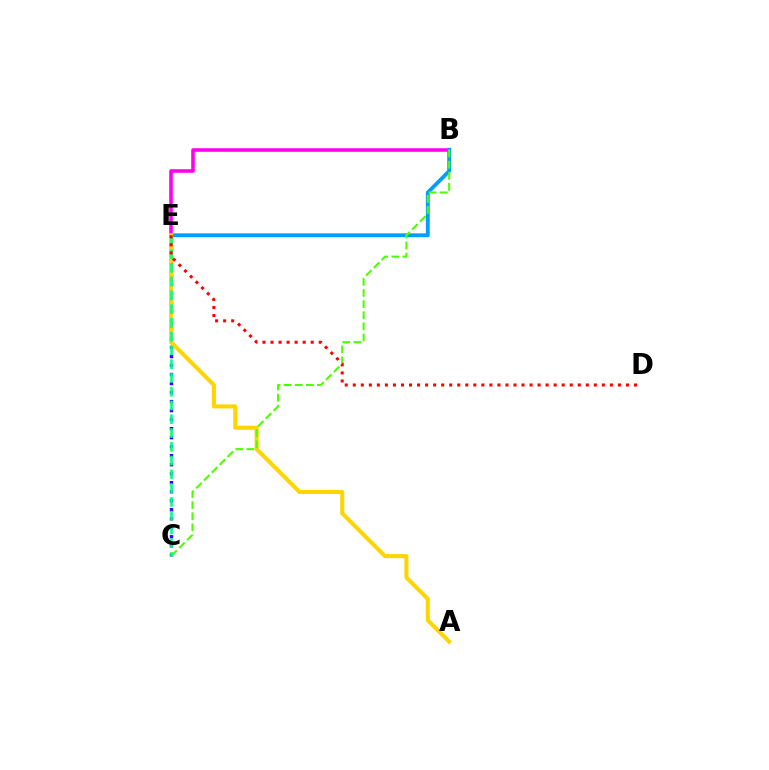{('B', 'E'): [{'color': '#ff00ed', 'line_style': 'solid', 'thickness': 2.58}, {'color': '#009eff', 'line_style': 'solid', 'thickness': 2.78}], ('C', 'E'): [{'color': '#3700ff', 'line_style': 'dotted', 'thickness': 2.45}, {'color': '#00ff86', 'line_style': 'dashed', 'thickness': 1.87}], ('A', 'E'): [{'color': '#ffd500', 'line_style': 'solid', 'thickness': 2.93}], ('B', 'C'): [{'color': '#4fff00', 'line_style': 'dashed', 'thickness': 1.51}], ('D', 'E'): [{'color': '#ff0000', 'line_style': 'dotted', 'thickness': 2.18}]}